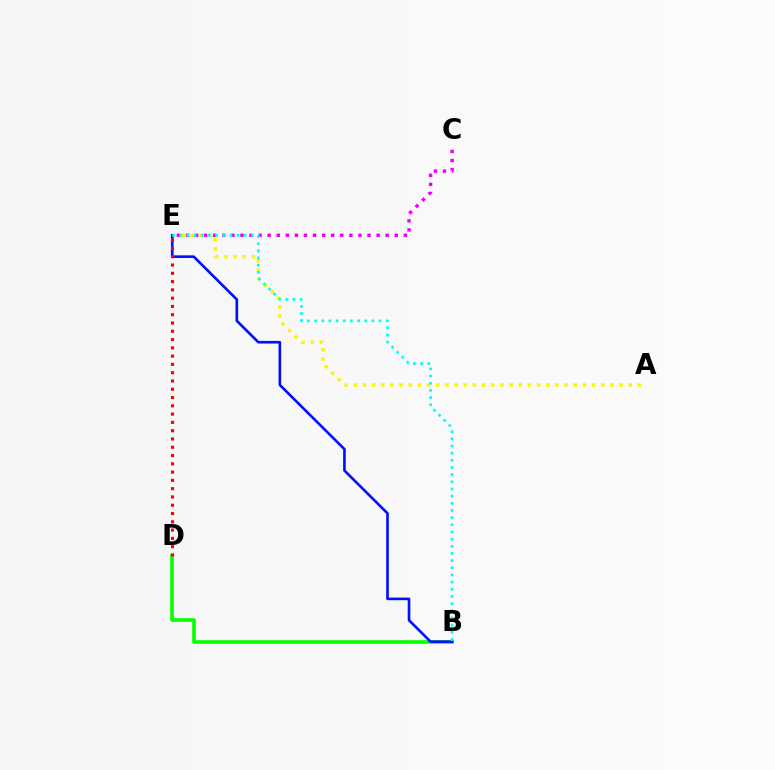{('B', 'D'): [{'color': '#08ff00', 'line_style': 'solid', 'thickness': 2.6}], ('C', 'E'): [{'color': '#ee00ff', 'line_style': 'dotted', 'thickness': 2.47}], ('A', 'E'): [{'color': '#fcf500', 'line_style': 'dotted', 'thickness': 2.49}], ('B', 'E'): [{'color': '#0010ff', 'line_style': 'solid', 'thickness': 1.9}, {'color': '#00fff6', 'line_style': 'dotted', 'thickness': 1.95}], ('D', 'E'): [{'color': '#ff0000', 'line_style': 'dotted', 'thickness': 2.25}]}